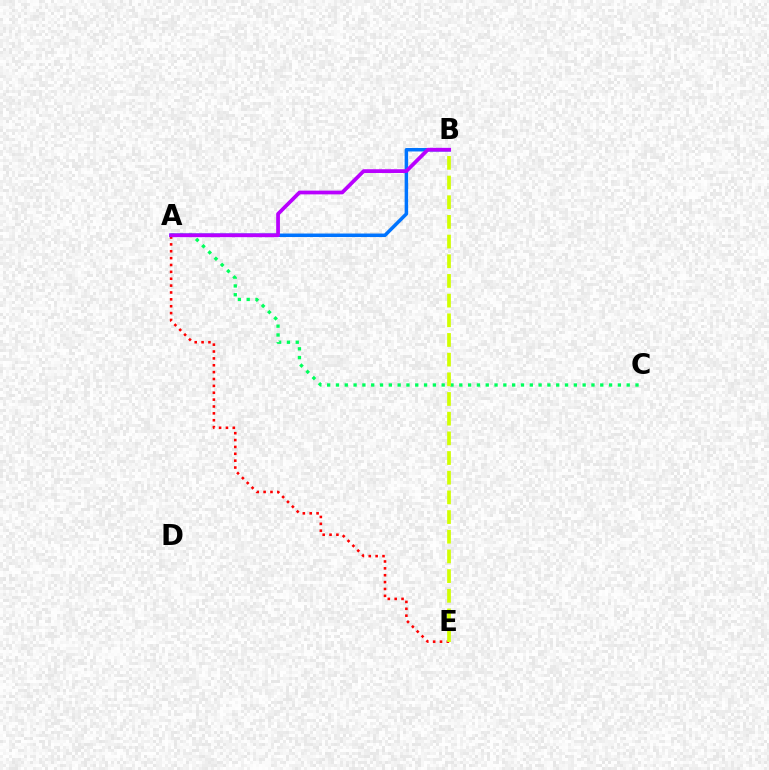{('A', 'C'): [{'color': '#00ff5c', 'line_style': 'dotted', 'thickness': 2.39}], ('A', 'E'): [{'color': '#ff0000', 'line_style': 'dotted', 'thickness': 1.87}], ('B', 'E'): [{'color': '#d1ff00', 'line_style': 'dashed', 'thickness': 2.67}], ('A', 'B'): [{'color': '#0074ff', 'line_style': 'solid', 'thickness': 2.52}, {'color': '#b900ff', 'line_style': 'solid', 'thickness': 2.7}]}